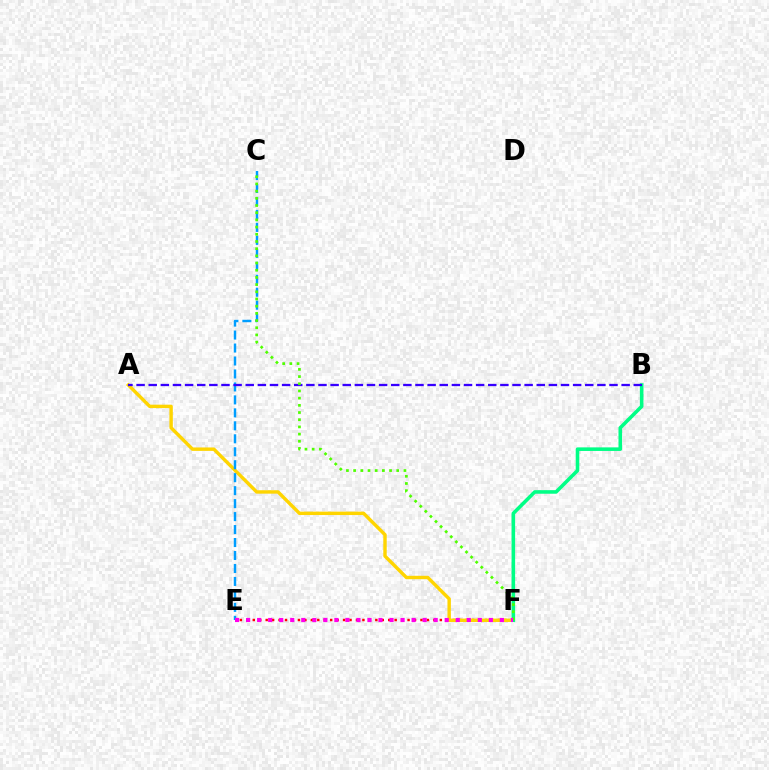{('E', 'F'): [{'color': '#ff0000', 'line_style': 'dotted', 'thickness': 1.75}, {'color': '#ff00ed', 'line_style': 'dotted', 'thickness': 3.0}], ('A', 'F'): [{'color': '#ffd500', 'line_style': 'solid', 'thickness': 2.46}], ('B', 'F'): [{'color': '#00ff86', 'line_style': 'solid', 'thickness': 2.58}], ('C', 'E'): [{'color': '#009eff', 'line_style': 'dashed', 'thickness': 1.76}], ('A', 'B'): [{'color': '#3700ff', 'line_style': 'dashed', 'thickness': 1.65}], ('C', 'F'): [{'color': '#4fff00', 'line_style': 'dotted', 'thickness': 1.95}]}